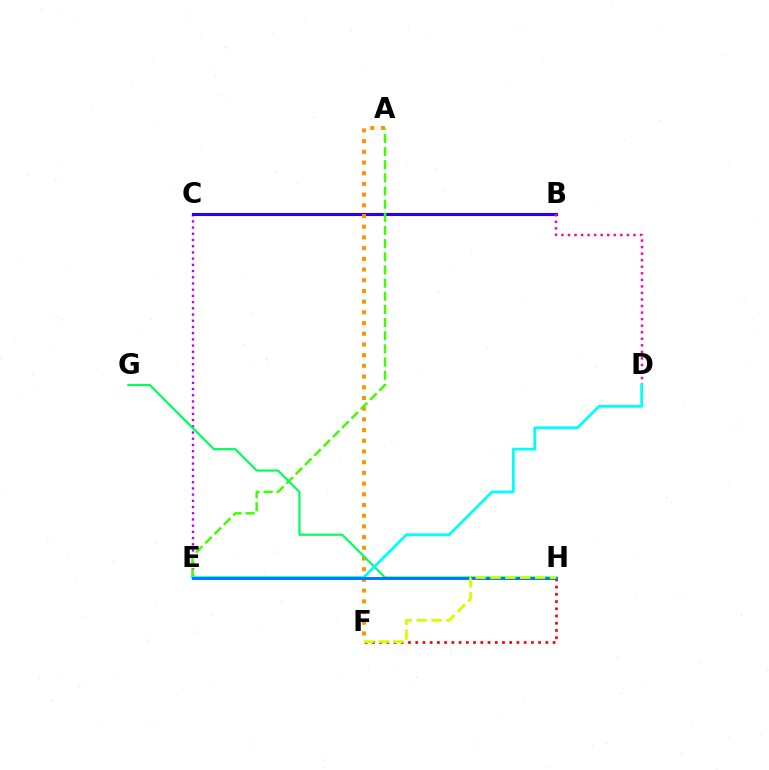{('C', 'E'): [{'color': '#b900ff', 'line_style': 'dotted', 'thickness': 1.69}], ('B', 'C'): [{'color': '#2500ff', 'line_style': 'solid', 'thickness': 2.22}], ('F', 'H'): [{'color': '#ff0000', 'line_style': 'dotted', 'thickness': 1.96}, {'color': '#d1ff00', 'line_style': 'dashed', 'thickness': 2.02}], ('A', 'F'): [{'color': '#ff9400', 'line_style': 'dotted', 'thickness': 2.91}], ('A', 'E'): [{'color': '#3dff00', 'line_style': 'dashed', 'thickness': 1.79}], ('G', 'H'): [{'color': '#00ff5c', 'line_style': 'solid', 'thickness': 1.58}], ('B', 'D'): [{'color': '#ff00ac', 'line_style': 'dotted', 'thickness': 1.78}], ('D', 'E'): [{'color': '#00fff6', 'line_style': 'solid', 'thickness': 1.98}], ('E', 'H'): [{'color': '#0074ff', 'line_style': 'solid', 'thickness': 2.09}]}